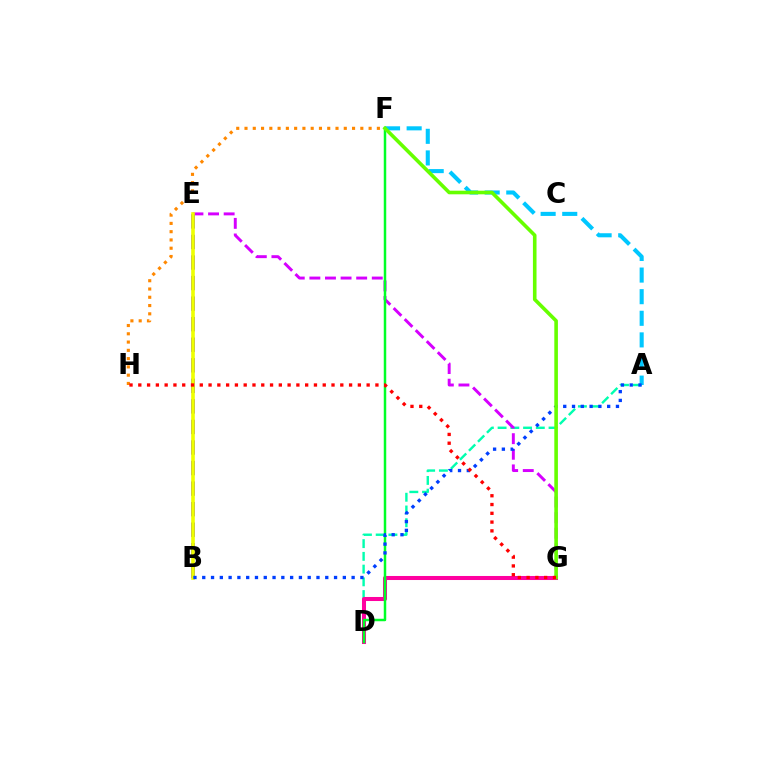{('A', 'F'): [{'color': '#00c7ff', 'line_style': 'dashed', 'thickness': 2.94}], ('A', 'D'): [{'color': '#00ffaf', 'line_style': 'dashed', 'thickness': 1.73}], ('E', 'G'): [{'color': '#d600ff', 'line_style': 'dashed', 'thickness': 2.12}], ('F', 'H'): [{'color': '#ff8800', 'line_style': 'dotted', 'thickness': 2.25}], ('D', 'G'): [{'color': '#ff00a0', 'line_style': 'solid', 'thickness': 2.91}], ('D', 'F'): [{'color': '#00ff27', 'line_style': 'solid', 'thickness': 1.79}], ('B', 'E'): [{'color': '#4f00ff', 'line_style': 'dashed', 'thickness': 2.79}, {'color': '#eeff00', 'line_style': 'solid', 'thickness': 2.61}], ('A', 'B'): [{'color': '#003fff', 'line_style': 'dotted', 'thickness': 2.39}], ('F', 'G'): [{'color': '#66ff00', 'line_style': 'solid', 'thickness': 2.6}], ('G', 'H'): [{'color': '#ff0000', 'line_style': 'dotted', 'thickness': 2.39}]}